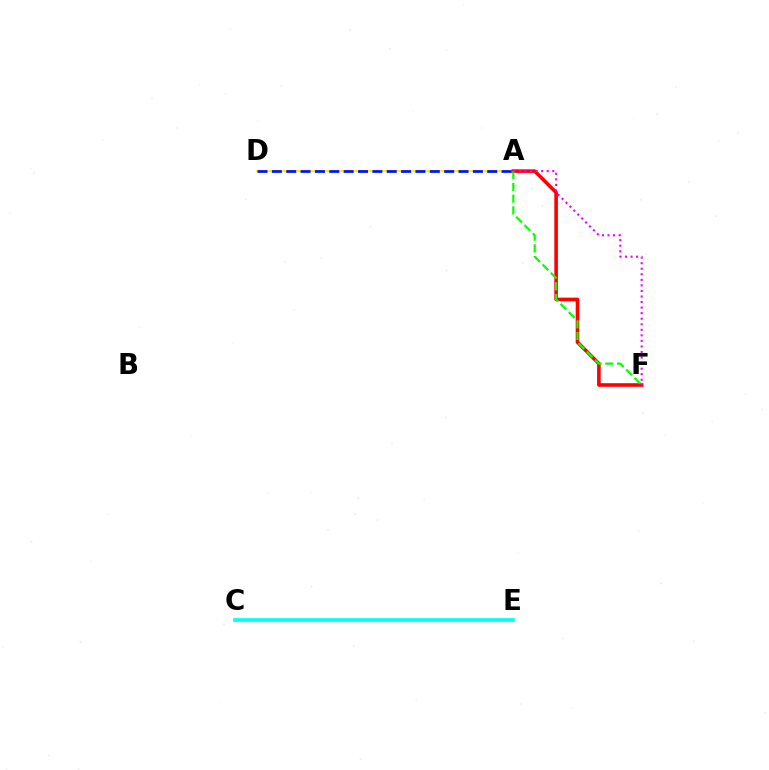{('A', 'D'): [{'color': '#fcf500', 'line_style': 'solid', 'thickness': 1.6}, {'color': '#0010ff', 'line_style': 'dashed', 'thickness': 1.95}], ('A', 'F'): [{'color': '#ff0000', 'line_style': 'solid', 'thickness': 2.59}, {'color': '#08ff00', 'line_style': 'dashed', 'thickness': 1.59}, {'color': '#ee00ff', 'line_style': 'dotted', 'thickness': 1.51}], ('C', 'E'): [{'color': '#00fff6', 'line_style': 'solid', 'thickness': 2.64}]}